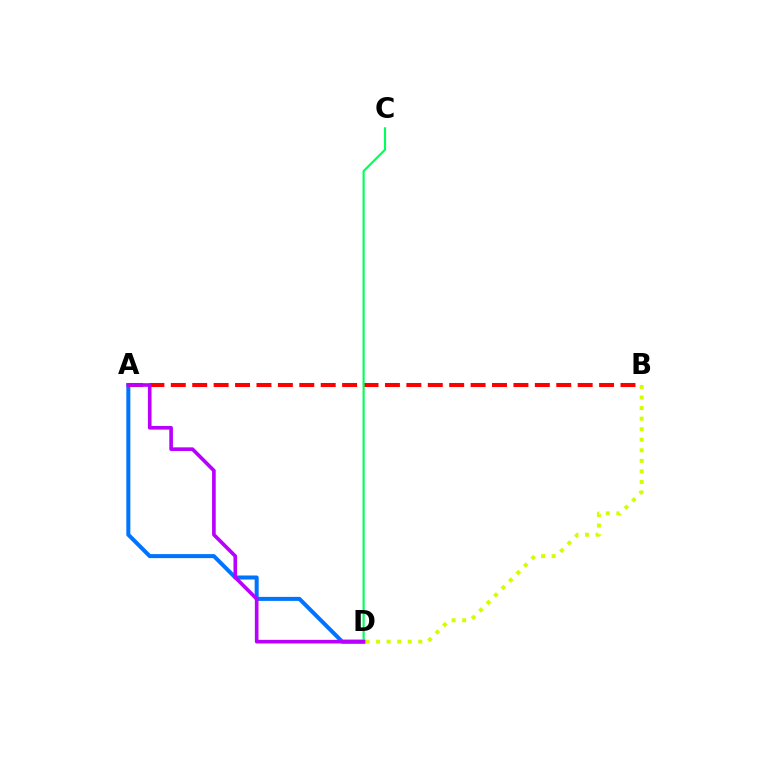{('A', 'D'): [{'color': '#0074ff', 'line_style': 'solid', 'thickness': 2.89}, {'color': '#b900ff', 'line_style': 'solid', 'thickness': 2.62}], ('A', 'B'): [{'color': '#ff0000', 'line_style': 'dashed', 'thickness': 2.91}], ('C', 'D'): [{'color': '#00ff5c', 'line_style': 'solid', 'thickness': 1.55}], ('B', 'D'): [{'color': '#d1ff00', 'line_style': 'dotted', 'thickness': 2.87}]}